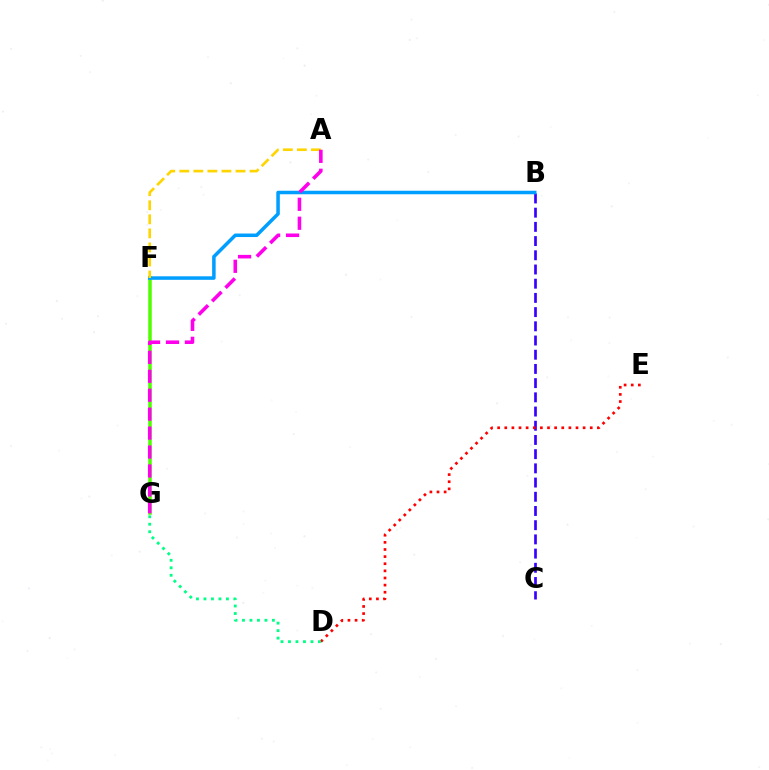{('F', 'G'): [{'color': '#4fff00', 'line_style': 'solid', 'thickness': 2.53}], ('B', 'C'): [{'color': '#3700ff', 'line_style': 'dashed', 'thickness': 1.93}], ('B', 'F'): [{'color': '#009eff', 'line_style': 'solid', 'thickness': 2.53}], ('D', 'E'): [{'color': '#ff0000', 'line_style': 'dotted', 'thickness': 1.94}], ('A', 'F'): [{'color': '#ffd500', 'line_style': 'dashed', 'thickness': 1.91}], ('A', 'G'): [{'color': '#ff00ed', 'line_style': 'dashed', 'thickness': 2.57}], ('D', 'G'): [{'color': '#00ff86', 'line_style': 'dotted', 'thickness': 2.03}]}